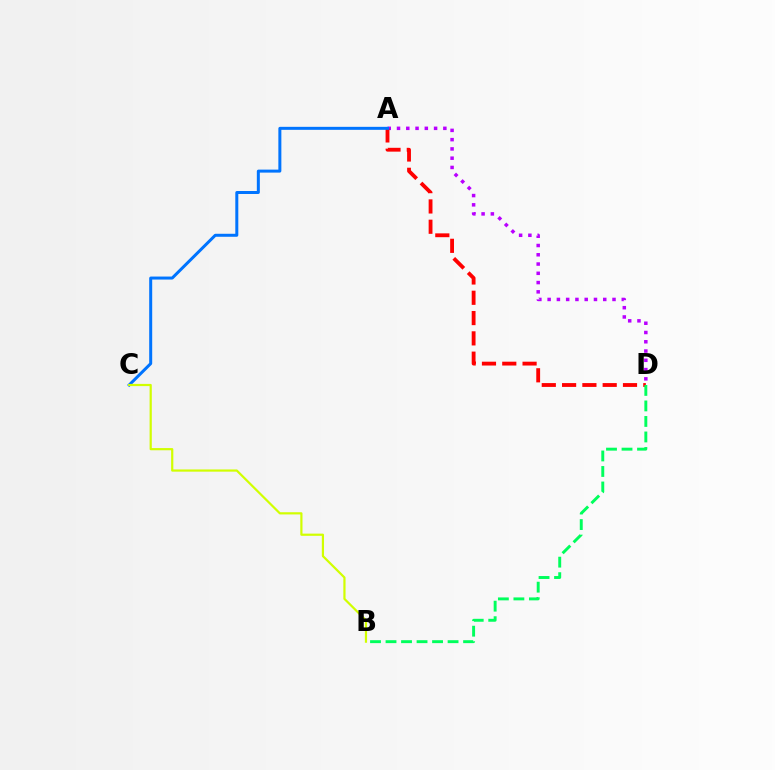{('A', 'D'): [{'color': '#b900ff', 'line_style': 'dotted', 'thickness': 2.52}, {'color': '#ff0000', 'line_style': 'dashed', 'thickness': 2.76}], ('B', 'D'): [{'color': '#00ff5c', 'line_style': 'dashed', 'thickness': 2.11}], ('A', 'C'): [{'color': '#0074ff', 'line_style': 'solid', 'thickness': 2.16}], ('B', 'C'): [{'color': '#d1ff00', 'line_style': 'solid', 'thickness': 1.59}]}